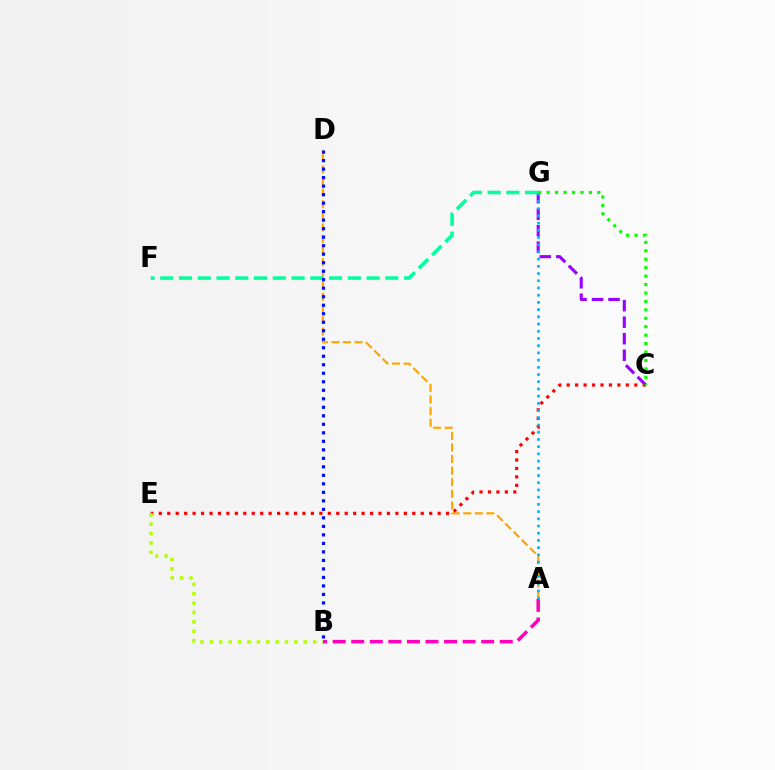{('C', 'G'): [{'color': '#9b00ff', 'line_style': 'dashed', 'thickness': 2.24}, {'color': '#08ff00', 'line_style': 'dotted', 'thickness': 2.29}], ('A', 'D'): [{'color': '#ffa500', 'line_style': 'dashed', 'thickness': 1.57}], ('C', 'E'): [{'color': '#ff0000', 'line_style': 'dotted', 'thickness': 2.3}], ('F', 'G'): [{'color': '#00ff9d', 'line_style': 'dashed', 'thickness': 2.55}], ('A', 'B'): [{'color': '#ff00bd', 'line_style': 'dashed', 'thickness': 2.52}], ('A', 'G'): [{'color': '#00b5ff', 'line_style': 'dotted', 'thickness': 1.96}], ('B', 'E'): [{'color': '#b3ff00', 'line_style': 'dotted', 'thickness': 2.55}], ('B', 'D'): [{'color': '#0010ff', 'line_style': 'dotted', 'thickness': 2.31}]}